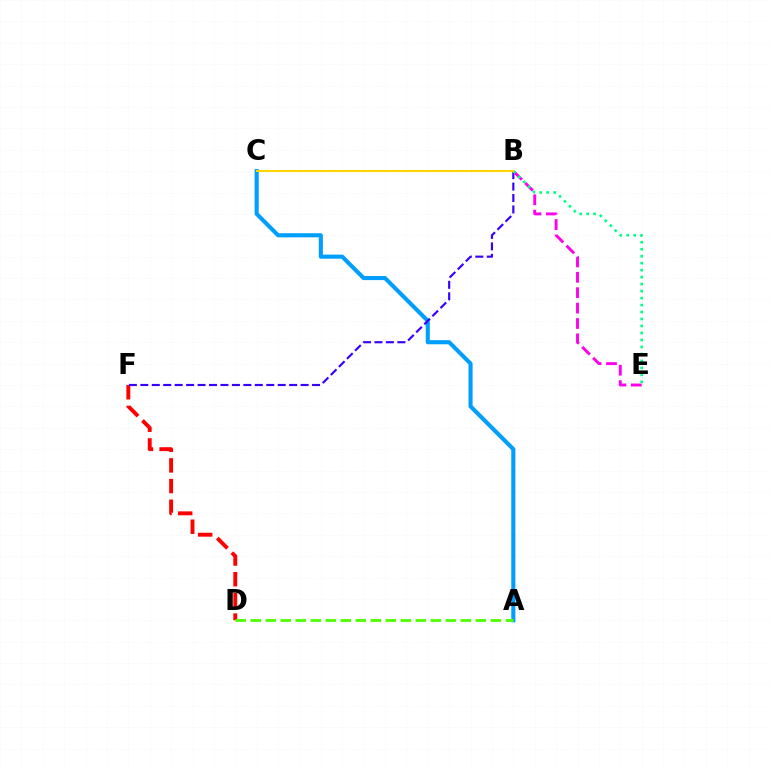{('D', 'F'): [{'color': '#ff0000', 'line_style': 'dashed', 'thickness': 2.81}], ('B', 'E'): [{'color': '#ff00ed', 'line_style': 'dashed', 'thickness': 2.09}, {'color': '#00ff86', 'line_style': 'dotted', 'thickness': 1.9}], ('A', 'C'): [{'color': '#009eff', 'line_style': 'solid', 'thickness': 2.94}], ('B', 'F'): [{'color': '#3700ff', 'line_style': 'dashed', 'thickness': 1.56}], ('B', 'C'): [{'color': '#ffd500', 'line_style': 'solid', 'thickness': 1.51}], ('A', 'D'): [{'color': '#4fff00', 'line_style': 'dashed', 'thickness': 2.04}]}